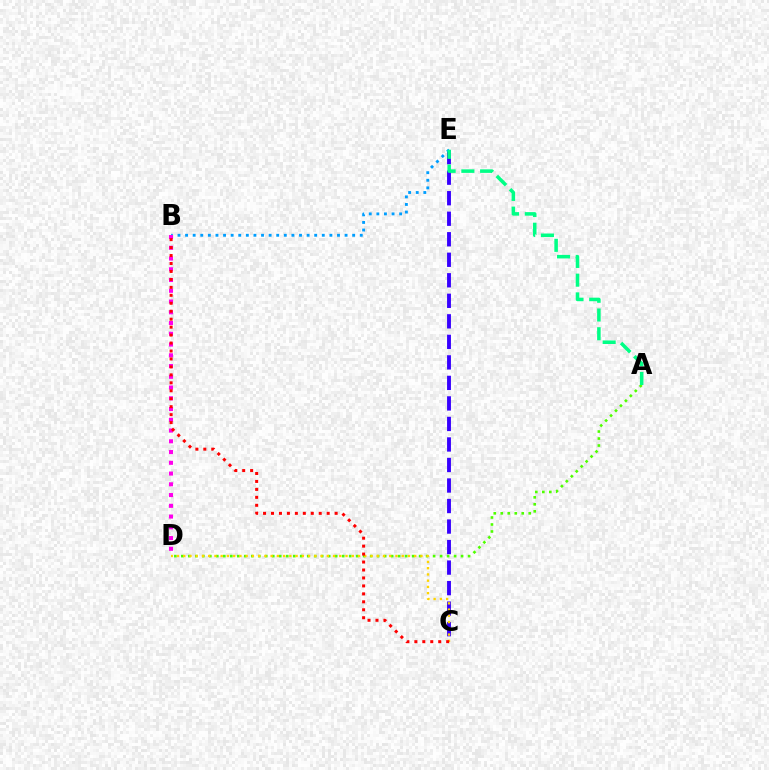{('C', 'E'): [{'color': '#3700ff', 'line_style': 'dashed', 'thickness': 2.79}], ('A', 'D'): [{'color': '#4fff00', 'line_style': 'dotted', 'thickness': 1.9}], ('B', 'E'): [{'color': '#009eff', 'line_style': 'dotted', 'thickness': 2.06}], ('A', 'E'): [{'color': '#00ff86', 'line_style': 'dashed', 'thickness': 2.55}], ('C', 'D'): [{'color': '#ffd500', 'line_style': 'dotted', 'thickness': 1.7}], ('B', 'D'): [{'color': '#ff00ed', 'line_style': 'dotted', 'thickness': 2.92}], ('B', 'C'): [{'color': '#ff0000', 'line_style': 'dotted', 'thickness': 2.16}]}